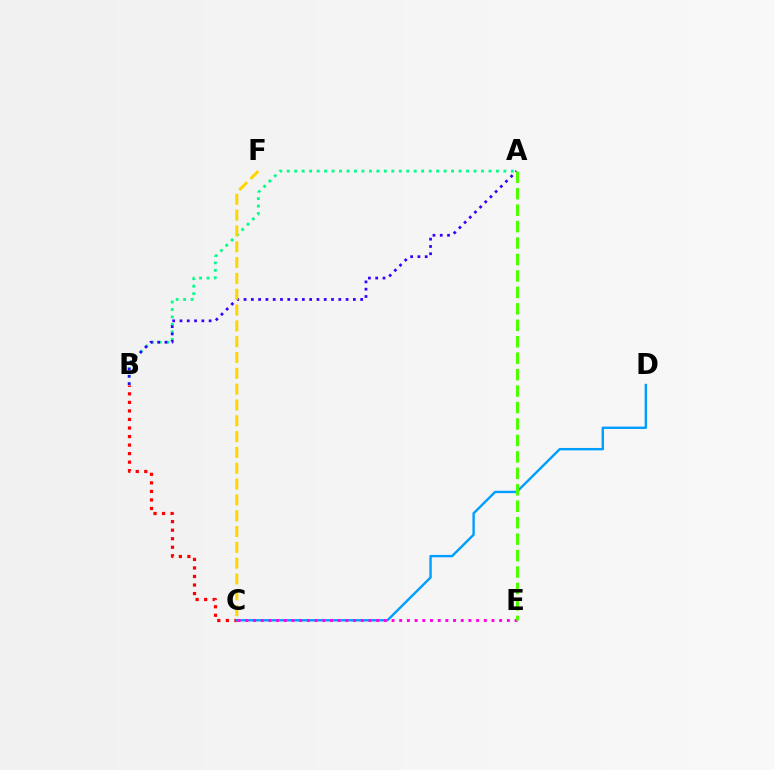{('A', 'B'): [{'color': '#00ff86', 'line_style': 'dotted', 'thickness': 2.03}, {'color': '#3700ff', 'line_style': 'dotted', 'thickness': 1.98}], ('B', 'C'): [{'color': '#ff0000', 'line_style': 'dotted', 'thickness': 2.32}], ('C', 'D'): [{'color': '#009eff', 'line_style': 'solid', 'thickness': 1.73}], ('C', 'E'): [{'color': '#ff00ed', 'line_style': 'dotted', 'thickness': 2.09}], ('C', 'F'): [{'color': '#ffd500', 'line_style': 'dashed', 'thickness': 2.15}], ('A', 'E'): [{'color': '#4fff00', 'line_style': 'dashed', 'thickness': 2.23}]}